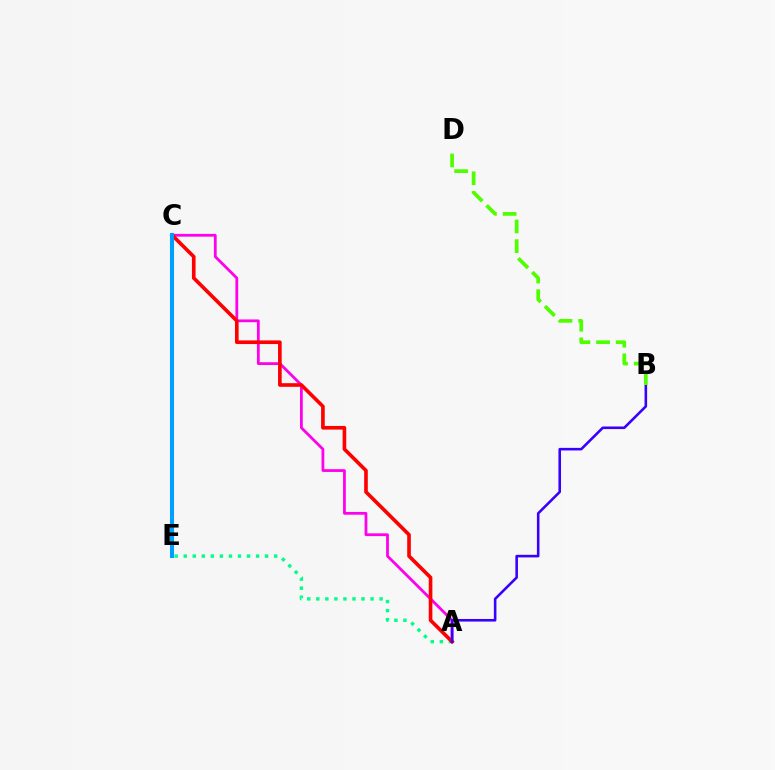{('A', 'E'): [{'color': '#00ff86', 'line_style': 'dotted', 'thickness': 2.46}], ('A', 'C'): [{'color': '#ff00ed', 'line_style': 'solid', 'thickness': 2.0}, {'color': '#ff0000', 'line_style': 'solid', 'thickness': 2.62}], ('C', 'E'): [{'color': '#ffd500', 'line_style': 'solid', 'thickness': 2.61}, {'color': '#009eff', 'line_style': 'solid', 'thickness': 2.94}], ('A', 'B'): [{'color': '#3700ff', 'line_style': 'solid', 'thickness': 1.86}], ('B', 'D'): [{'color': '#4fff00', 'line_style': 'dashed', 'thickness': 2.67}]}